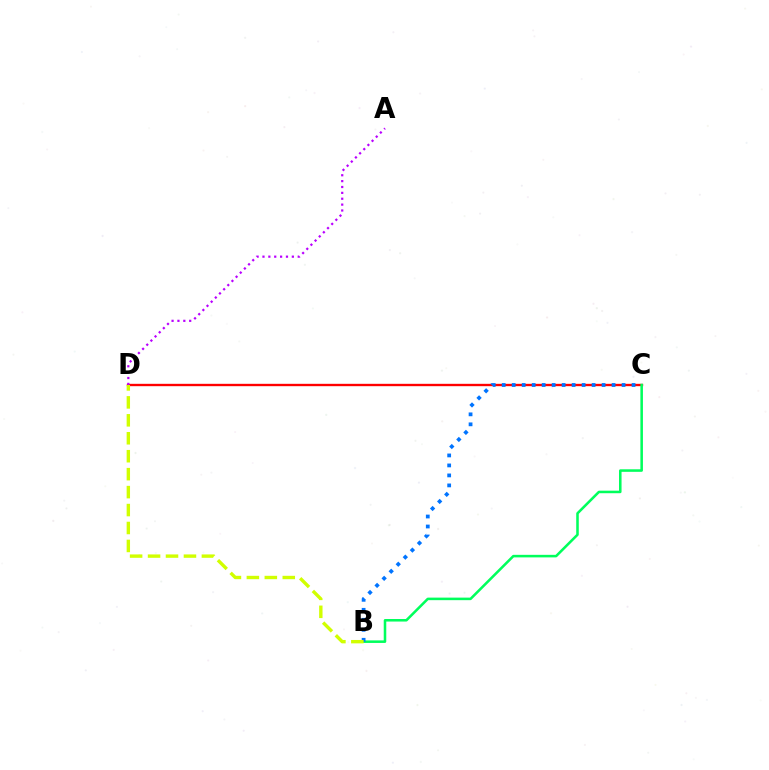{('C', 'D'): [{'color': '#ff0000', 'line_style': 'solid', 'thickness': 1.7}], ('A', 'D'): [{'color': '#b900ff', 'line_style': 'dotted', 'thickness': 1.6}], ('B', 'C'): [{'color': '#00ff5c', 'line_style': 'solid', 'thickness': 1.83}, {'color': '#0074ff', 'line_style': 'dotted', 'thickness': 2.71}], ('B', 'D'): [{'color': '#d1ff00', 'line_style': 'dashed', 'thickness': 2.44}]}